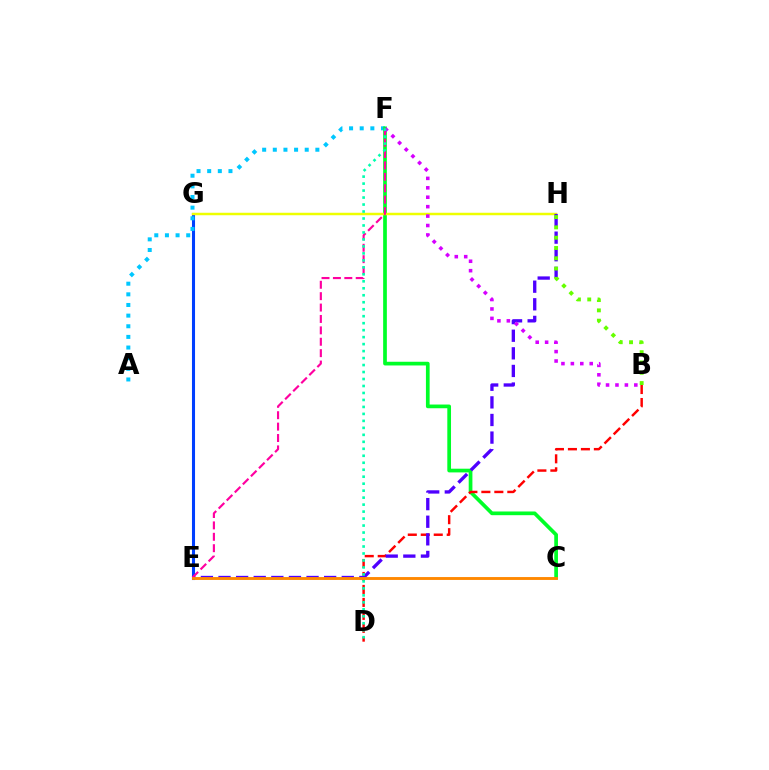{('E', 'G'): [{'color': '#003fff', 'line_style': 'solid', 'thickness': 2.21}], ('A', 'F'): [{'color': '#00c7ff', 'line_style': 'dotted', 'thickness': 2.89}], ('C', 'F'): [{'color': '#00ff27', 'line_style': 'solid', 'thickness': 2.67}], ('G', 'H'): [{'color': '#eeff00', 'line_style': 'solid', 'thickness': 1.78}], ('B', 'D'): [{'color': '#ff0000', 'line_style': 'dashed', 'thickness': 1.76}], ('E', 'H'): [{'color': '#4f00ff', 'line_style': 'dashed', 'thickness': 2.39}], ('B', 'H'): [{'color': '#66ff00', 'line_style': 'dotted', 'thickness': 2.8}], ('E', 'F'): [{'color': '#ff00a0', 'line_style': 'dashed', 'thickness': 1.55}], ('B', 'F'): [{'color': '#d600ff', 'line_style': 'dotted', 'thickness': 2.56}], ('D', 'F'): [{'color': '#00ffaf', 'line_style': 'dotted', 'thickness': 1.9}], ('C', 'E'): [{'color': '#ff8800', 'line_style': 'solid', 'thickness': 2.07}]}